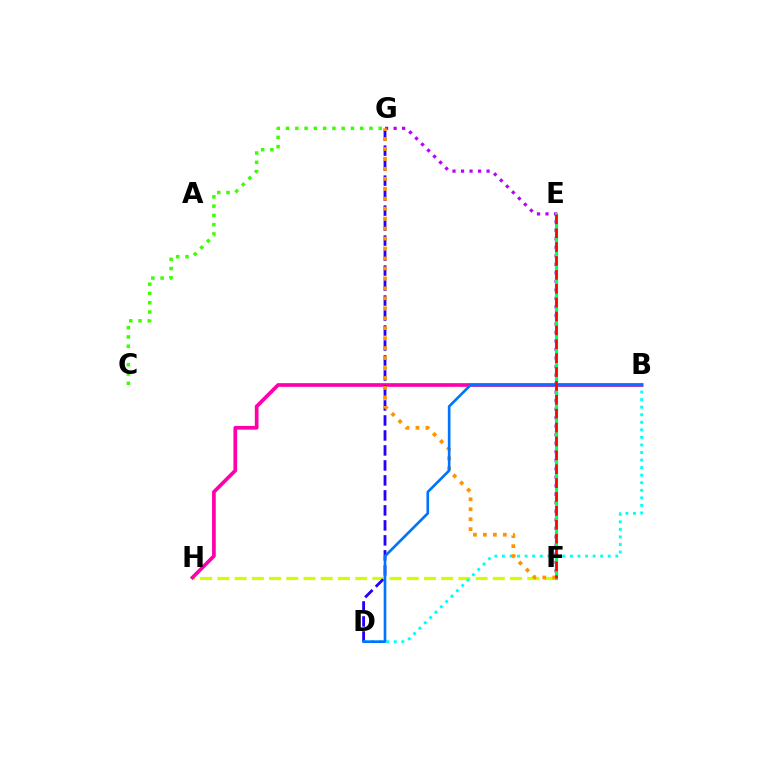{('F', 'G'): [{'color': '#b900ff', 'line_style': 'dotted', 'thickness': 2.31}, {'color': '#ff9400', 'line_style': 'dotted', 'thickness': 2.71}], ('F', 'H'): [{'color': '#d1ff00', 'line_style': 'dashed', 'thickness': 2.34}], ('B', 'H'): [{'color': '#ff00ac', 'line_style': 'solid', 'thickness': 2.67}], ('D', 'G'): [{'color': '#2500ff', 'line_style': 'dashed', 'thickness': 2.04}], ('C', 'G'): [{'color': '#3dff00', 'line_style': 'dotted', 'thickness': 2.52}], ('E', 'F'): [{'color': '#00ff5c', 'line_style': 'solid', 'thickness': 2.3}, {'color': '#ff0000', 'line_style': 'dashed', 'thickness': 1.89}], ('B', 'D'): [{'color': '#00fff6', 'line_style': 'dotted', 'thickness': 2.05}, {'color': '#0074ff', 'line_style': 'solid', 'thickness': 1.91}]}